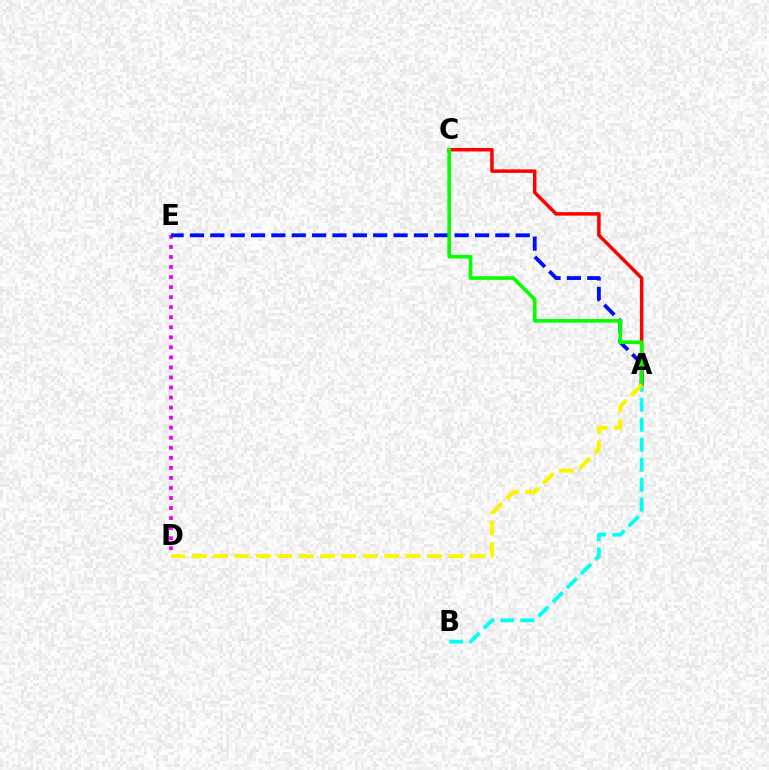{('A', 'B'): [{'color': '#00fff6', 'line_style': 'dashed', 'thickness': 2.72}], ('D', 'E'): [{'color': '#ee00ff', 'line_style': 'dotted', 'thickness': 2.73}], ('A', 'E'): [{'color': '#0010ff', 'line_style': 'dashed', 'thickness': 2.77}], ('A', 'C'): [{'color': '#ff0000', 'line_style': 'solid', 'thickness': 2.51}, {'color': '#08ff00', 'line_style': 'solid', 'thickness': 2.62}], ('A', 'D'): [{'color': '#fcf500', 'line_style': 'dashed', 'thickness': 2.91}]}